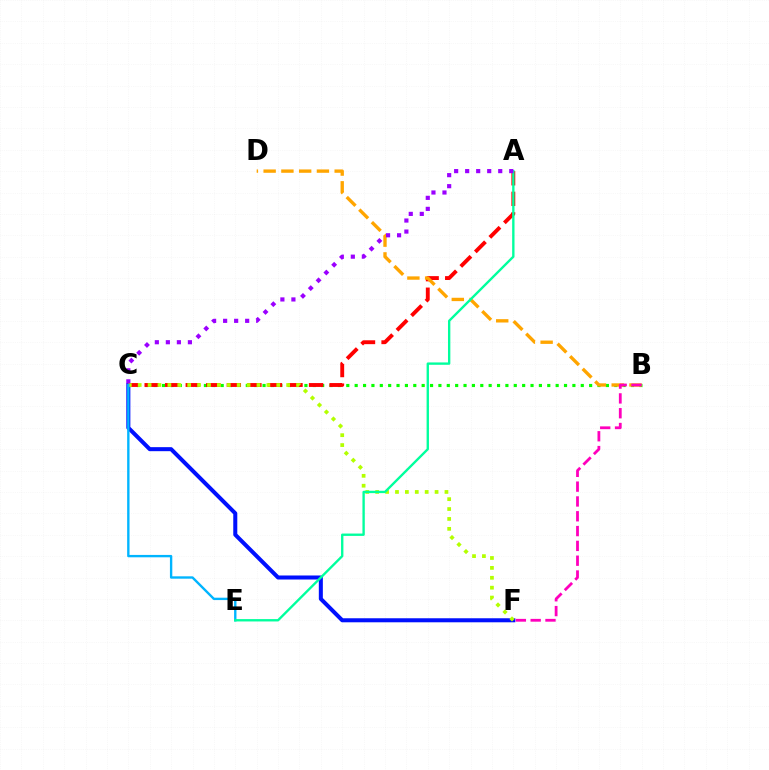{('C', 'F'): [{'color': '#0010ff', 'line_style': 'solid', 'thickness': 2.9}, {'color': '#b3ff00', 'line_style': 'dotted', 'thickness': 2.69}], ('B', 'C'): [{'color': '#08ff00', 'line_style': 'dotted', 'thickness': 2.28}], ('A', 'C'): [{'color': '#ff0000', 'line_style': 'dashed', 'thickness': 2.79}, {'color': '#9b00ff', 'line_style': 'dotted', 'thickness': 2.99}], ('B', 'D'): [{'color': '#ffa500', 'line_style': 'dashed', 'thickness': 2.41}], ('C', 'E'): [{'color': '#00b5ff', 'line_style': 'solid', 'thickness': 1.71}], ('A', 'E'): [{'color': '#00ff9d', 'line_style': 'solid', 'thickness': 1.7}], ('B', 'F'): [{'color': '#ff00bd', 'line_style': 'dashed', 'thickness': 2.01}]}